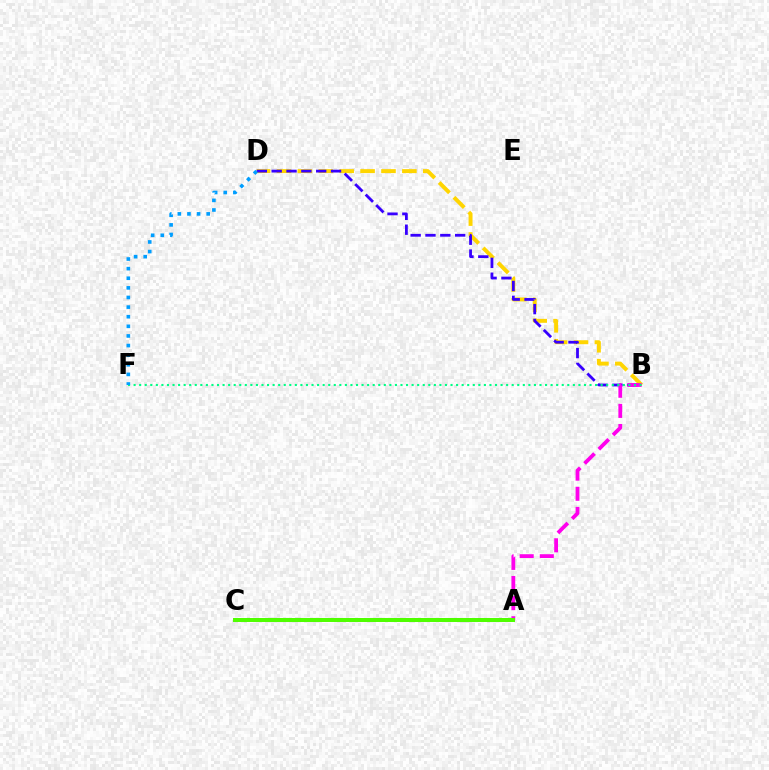{('A', 'C'): [{'color': '#ff0000', 'line_style': 'dashed', 'thickness': 2.85}, {'color': '#4fff00', 'line_style': 'solid', 'thickness': 2.87}], ('B', 'D'): [{'color': '#ffd500', 'line_style': 'dashed', 'thickness': 2.84}, {'color': '#3700ff', 'line_style': 'dashed', 'thickness': 2.02}], ('A', 'B'): [{'color': '#ff00ed', 'line_style': 'dashed', 'thickness': 2.73}], ('B', 'F'): [{'color': '#00ff86', 'line_style': 'dotted', 'thickness': 1.51}], ('D', 'F'): [{'color': '#009eff', 'line_style': 'dotted', 'thickness': 2.61}]}